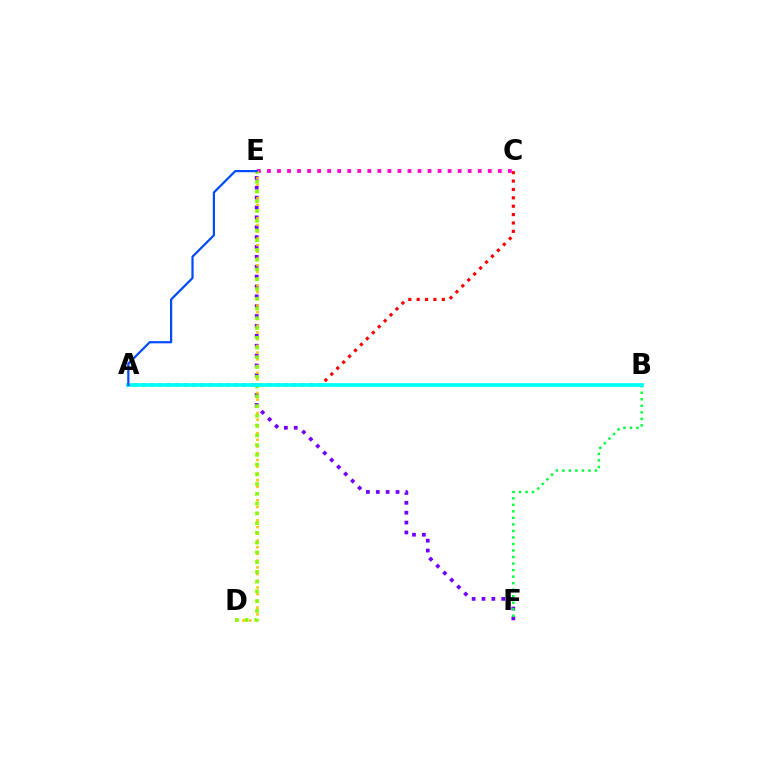{('A', 'C'): [{'color': '#ff0000', 'line_style': 'dotted', 'thickness': 2.28}], ('C', 'E'): [{'color': '#ff00cf', 'line_style': 'dotted', 'thickness': 2.73}], ('E', 'F'): [{'color': '#7200ff', 'line_style': 'dotted', 'thickness': 2.68}], ('D', 'E'): [{'color': '#ffbd00', 'line_style': 'dotted', 'thickness': 1.82}, {'color': '#84ff00', 'line_style': 'dotted', 'thickness': 2.65}], ('B', 'F'): [{'color': '#00ff39', 'line_style': 'dotted', 'thickness': 1.77}], ('A', 'B'): [{'color': '#00fff6', 'line_style': 'solid', 'thickness': 2.71}], ('A', 'E'): [{'color': '#004bff', 'line_style': 'solid', 'thickness': 1.59}]}